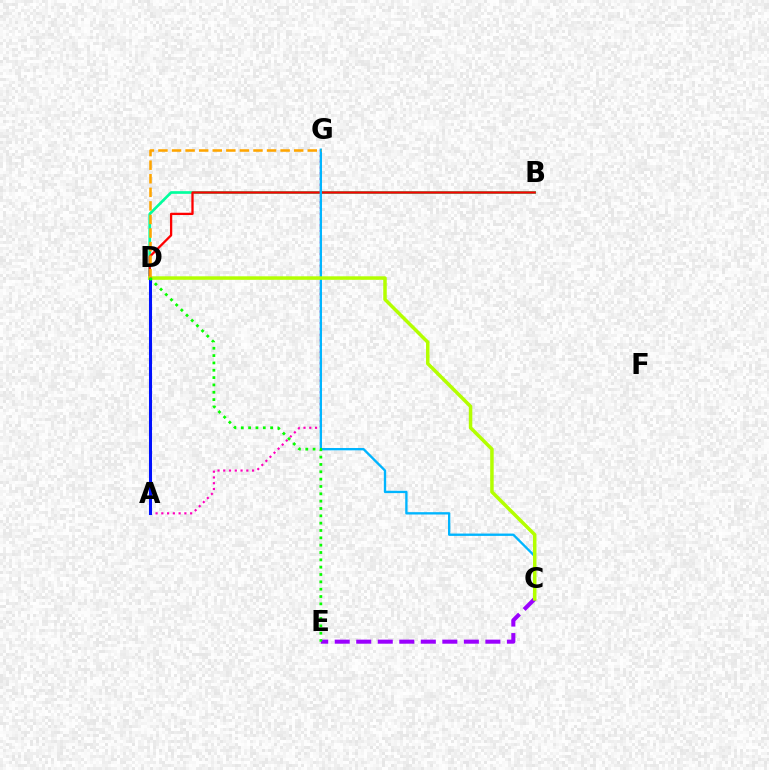{('B', 'D'): [{'color': '#00ff9d', 'line_style': 'solid', 'thickness': 1.93}, {'color': '#ff0000', 'line_style': 'solid', 'thickness': 1.65}], ('C', 'E'): [{'color': '#9b00ff', 'line_style': 'dashed', 'thickness': 2.92}], ('A', 'G'): [{'color': '#ff00bd', 'line_style': 'dotted', 'thickness': 1.57}], ('C', 'G'): [{'color': '#00b5ff', 'line_style': 'solid', 'thickness': 1.69}], ('C', 'D'): [{'color': '#b3ff00', 'line_style': 'solid', 'thickness': 2.52}], ('A', 'D'): [{'color': '#0010ff', 'line_style': 'solid', 'thickness': 2.2}], ('D', 'G'): [{'color': '#ffa500', 'line_style': 'dashed', 'thickness': 1.84}], ('D', 'E'): [{'color': '#08ff00', 'line_style': 'dotted', 'thickness': 1.99}]}